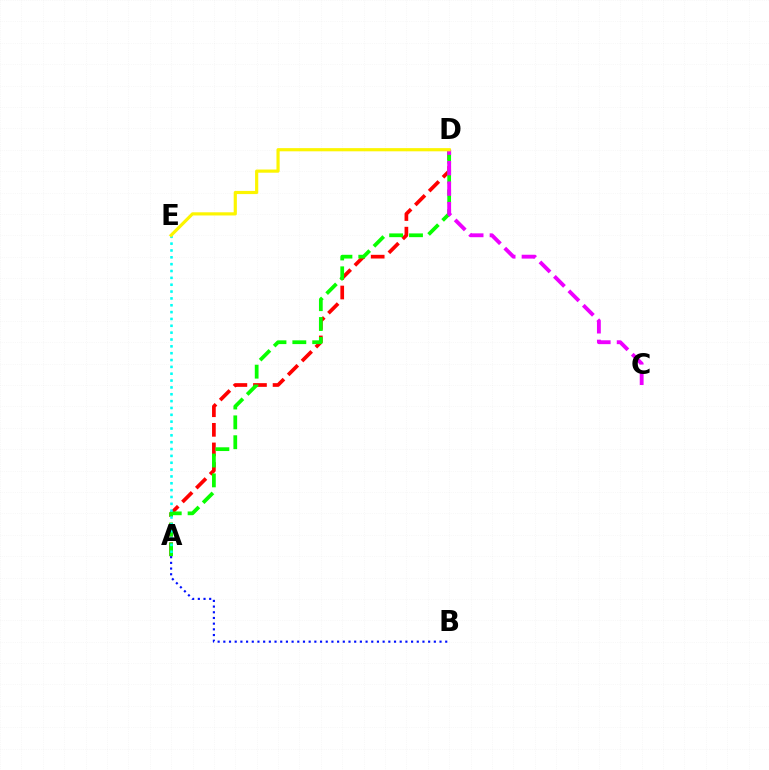{('A', 'D'): [{'color': '#ff0000', 'line_style': 'dashed', 'thickness': 2.66}, {'color': '#08ff00', 'line_style': 'dashed', 'thickness': 2.7}], ('C', 'D'): [{'color': '#ee00ff', 'line_style': 'dashed', 'thickness': 2.78}], ('A', 'B'): [{'color': '#0010ff', 'line_style': 'dotted', 'thickness': 1.55}], ('A', 'E'): [{'color': '#00fff6', 'line_style': 'dotted', 'thickness': 1.86}], ('D', 'E'): [{'color': '#fcf500', 'line_style': 'solid', 'thickness': 2.29}]}